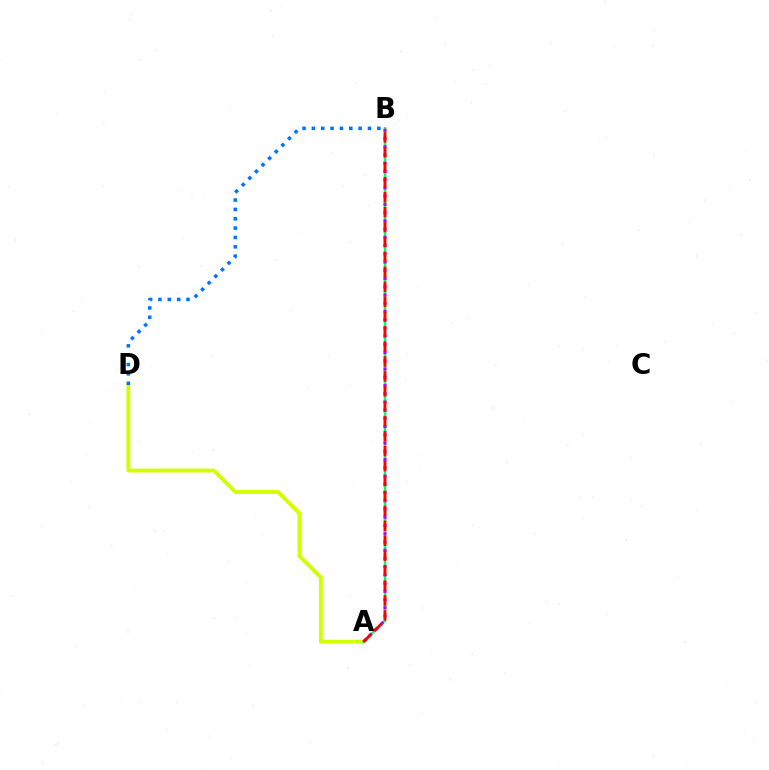{('A', 'D'): [{'color': '#d1ff00', 'line_style': 'solid', 'thickness': 2.78}], ('A', 'B'): [{'color': '#00ff5c', 'line_style': 'solid', 'thickness': 1.79}, {'color': '#b900ff', 'line_style': 'dotted', 'thickness': 2.24}, {'color': '#ff0000', 'line_style': 'dashed', 'thickness': 2.03}], ('B', 'D'): [{'color': '#0074ff', 'line_style': 'dotted', 'thickness': 2.54}]}